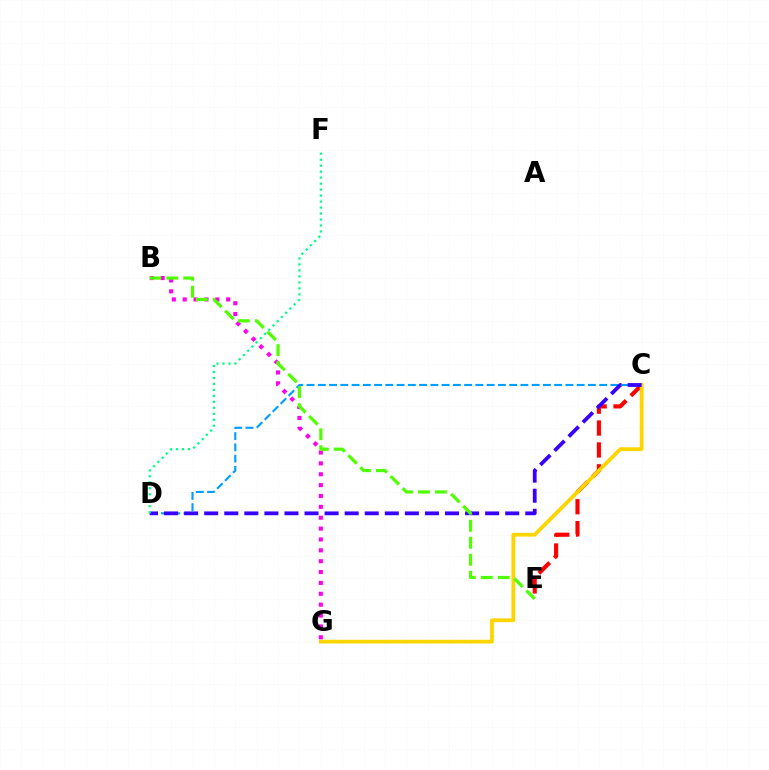{('C', 'D'): [{'color': '#009eff', 'line_style': 'dashed', 'thickness': 1.53}, {'color': '#3700ff', 'line_style': 'dashed', 'thickness': 2.73}], ('C', 'E'): [{'color': '#ff0000', 'line_style': 'dashed', 'thickness': 2.97}], ('C', 'G'): [{'color': '#ffd500', 'line_style': 'solid', 'thickness': 2.73}], ('B', 'G'): [{'color': '#ff00ed', 'line_style': 'dotted', 'thickness': 2.95}], ('B', 'E'): [{'color': '#4fff00', 'line_style': 'dashed', 'thickness': 2.31}], ('D', 'F'): [{'color': '#00ff86', 'line_style': 'dotted', 'thickness': 1.62}]}